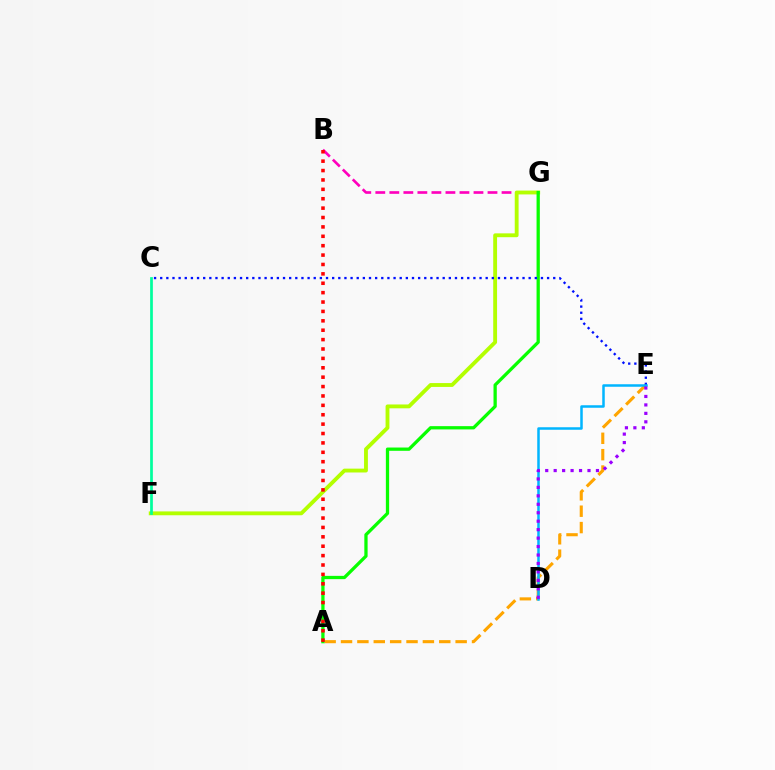{('B', 'G'): [{'color': '#ff00bd', 'line_style': 'dashed', 'thickness': 1.91}], ('A', 'E'): [{'color': '#ffa500', 'line_style': 'dashed', 'thickness': 2.22}], ('F', 'G'): [{'color': '#b3ff00', 'line_style': 'solid', 'thickness': 2.77}], ('A', 'G'): [{'color': '#08ff00', 'line_style': 'solid', 'thickness': 2.35}], ('C', 'E'): [{'color': '#0010ff', 'line_style': 'dotted', 'thickness': 1.67}], ('C', 'F'): [{'color': '#00ff9d', 'line_style': 'solid', 'thickness': 1.95}], ('D', 'E'): [{'color': '#00b5ff', 'line_style': 'solid', 'thickness': 1.81}, {'color': '#9b00ff', 'line_style': 'dotted', 'thickness': 2.3}], ('A', 'B'): [{'color': '#ff0000', 'line_style': 'dotted', 'thickness': 2.55}]}